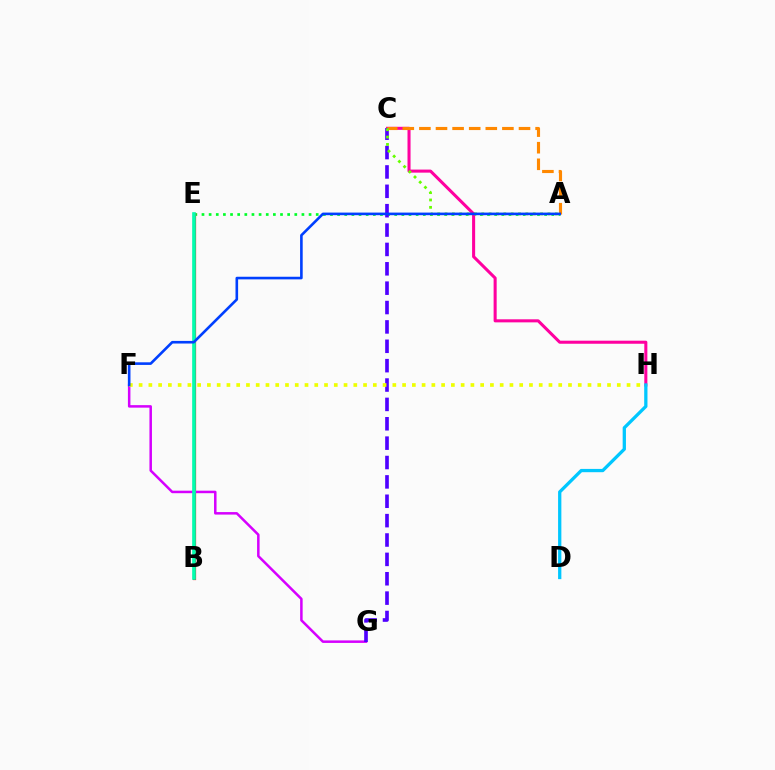{('A', 'E'): [{'color': '#00ff27', 'line_style': 'dotted', 'thickness': 1.94}], ('C', 'H'): [{'color': '#ff00a0', 'line_style': 'solid', 'thickness': 2.2}], ('B', 'E'): [{'color': '#ff0000', 'line_style': 'solid', 'thickness': 2.31}, {'color': '#00ffaf', 'line_style': 'solid', 'thickness': 2.6}], ('F', 'G'): [{'color': '#d600ff', 'line_style': 'solid', 'thickness': 1.81}], ('D', 'H'): [{'color': '#00c7ff', 'line_style': 'solid', 'thickness': 2.36}], ('C', 'G'): [{'color': '#4f00ff', 'line_style': 'dashed', 'thickness': 2.63}], ('A', 'C'): [{'color': '#ff8800', 'line_style': 'dashed', 'thickness': 2.26}, {'color': '#66ff00', 'line_style': 'dotted', 'thickness': 2.0}], ('F', 'H'): [{'color': '#eeff00', 'line_style': 'dotted', 'thickness': 2.65}], ('A', 'F'): [{'color': '#003fff', 'line_style': 'solid', 'thickness': 1.88}]}